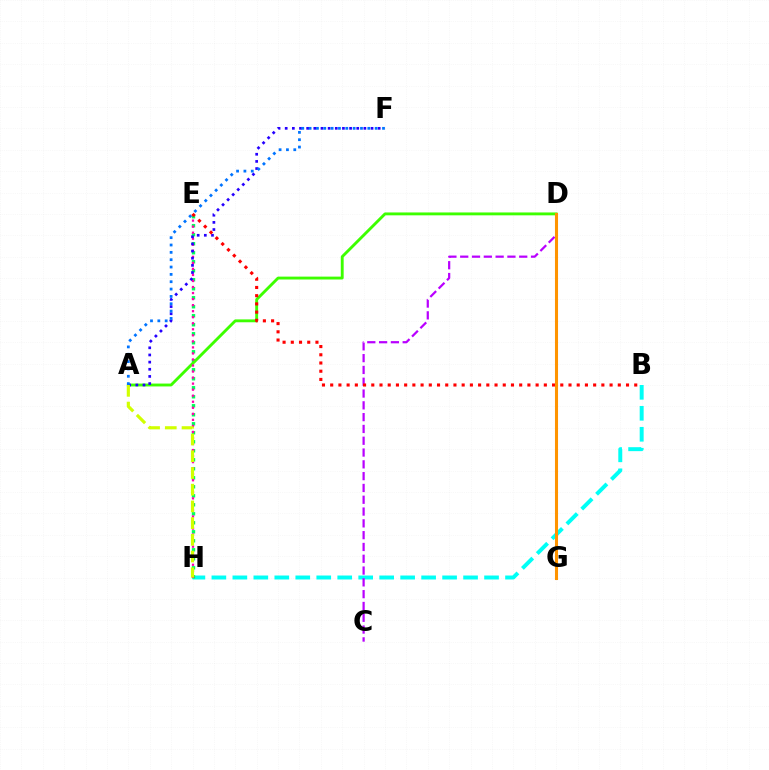{('B', 'H'): [{'color': '#00fff6', 'line_style': 'dashed', 'thickness': 2.85}], ('E', 'H'): [{'color': '#00ff5c', 'line_style': 'dotted', 'thickness': 2.45}, {'color': '#ff00ac', 'line_style': 'dotted', 'thickness': 1.64}], ('C', 'D'): [{'color': '#b900ff', 'line_style': 'dashed', 'thickness': 1.6}], ('A', 'D'): [{'color': '#3dff00', 'line_style': 'solid', 'thickness': 2.07}], ('A', 'F'): [{'color': '#2500ff', 'line_style': 'dotted', 'thickness': 1.94}, {'color': '#0074ff', 'line_style': 'dotted', 'thickness': 1.99}], ('A', 'H'): [{'color': '#d1ff00', 'line_style': 'dashed', 'thickness': 2.27}], ('B', 'E'): [{'color': '#ff0000', 'line_style': 'dotted', 'thickness': 2.23}], ('D', 'G'): [{'color': '#ff9400', 'line_style': 'solid', 'thickness': 2.2}]}